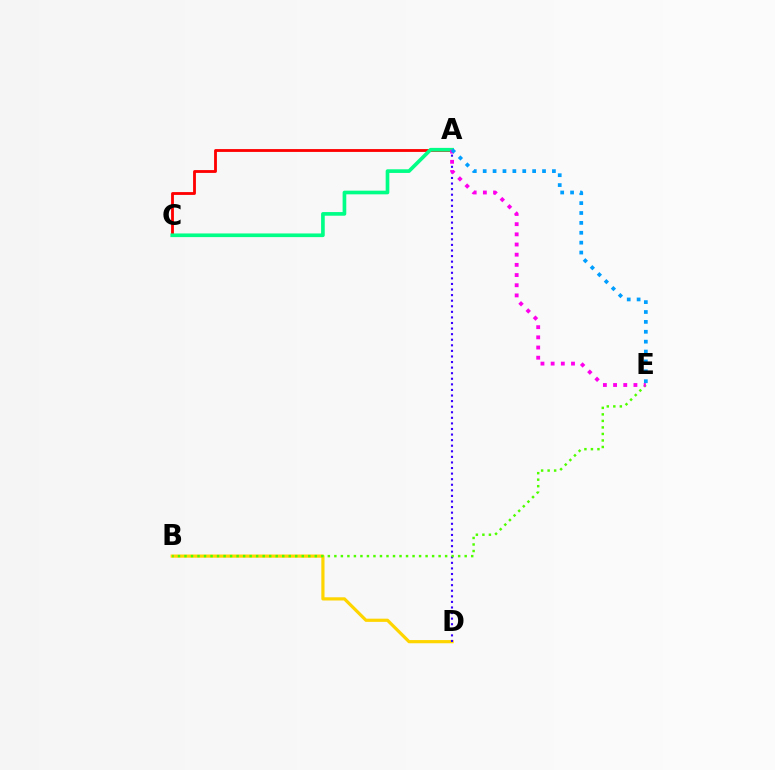{('B', 'D'): [{'color': '#ffd500', 'line_style': 'solid', 'thickness': 2.3}], ('A', 'C'): [{'color': '#ff0000', 'line_style': 'solid', 'thickness': 2.04}, {'color': '#00ff86', 'line_style': 'solid', 'thickness': 2.63}], ('A', 'D'): [{'color': '#3700ff', 'line_style': 'dotted', 'thickness': 1.52}], ('B', 'E'): [{'color': '#4fff00', 'line_style': 'dotted', 'thickness': 1.77}], ('A', 'E'): [{'color': '#ff00ed', 'line_style': 'dotted', 'thickness': 2.77}, {'color': '#009eff', 'line_style': 'dotted', 'thickness': 2.69}]}